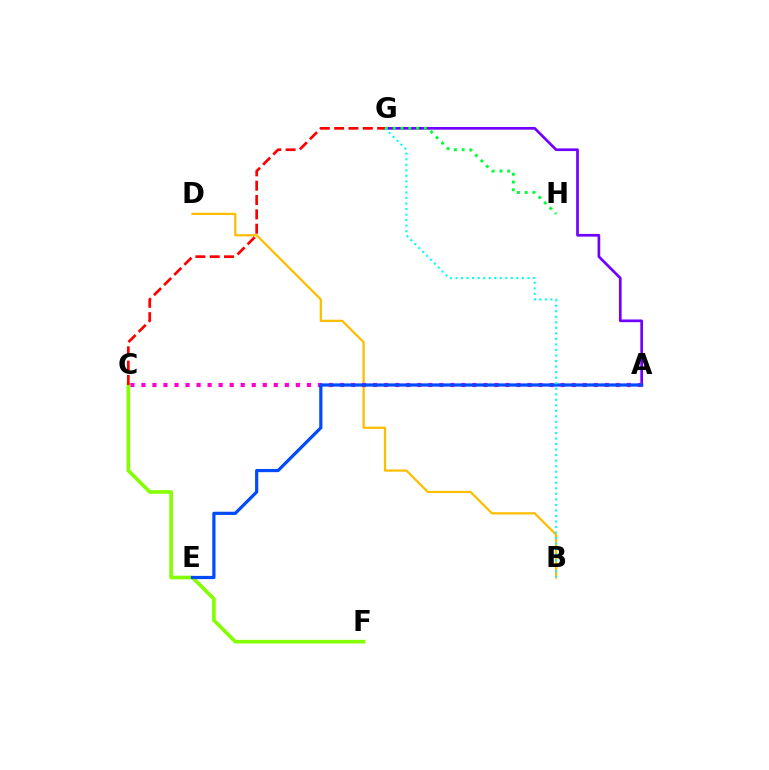{('A', 'G'): [{'color': '#7200ff', 'line_style': 'solid', 'thickness': 1.95}], ('B', 'D'): [{'color': '#ffbd00', 'line_style': 'solid', 'thickness': 1.62}], ('A', 'C'): [{'color': '#ff00cf', 'line_style': 'dotted', 'thickness': 3.0}], ('C', 'F'): [{'color': '#84ff00', 'line_style': 'solid', 'thickness': 2.62}], ('A', 'E'): [{'color': '#004bff', 'line_style': 'solid', 'thickness': 2.31}], ('C', 'G'): [{'color': '#ff0000', 'line_style': 'dashed', 'thickness': 1.95}], ('G', 'H'): [{'color': '#00ff39', 'line_style': 'dotted', 'thickness': 2.11}], ('B', 'G'): [{'color': '#00fff6', 'line_style': 'dotted', 'thickness': 1.5}]}